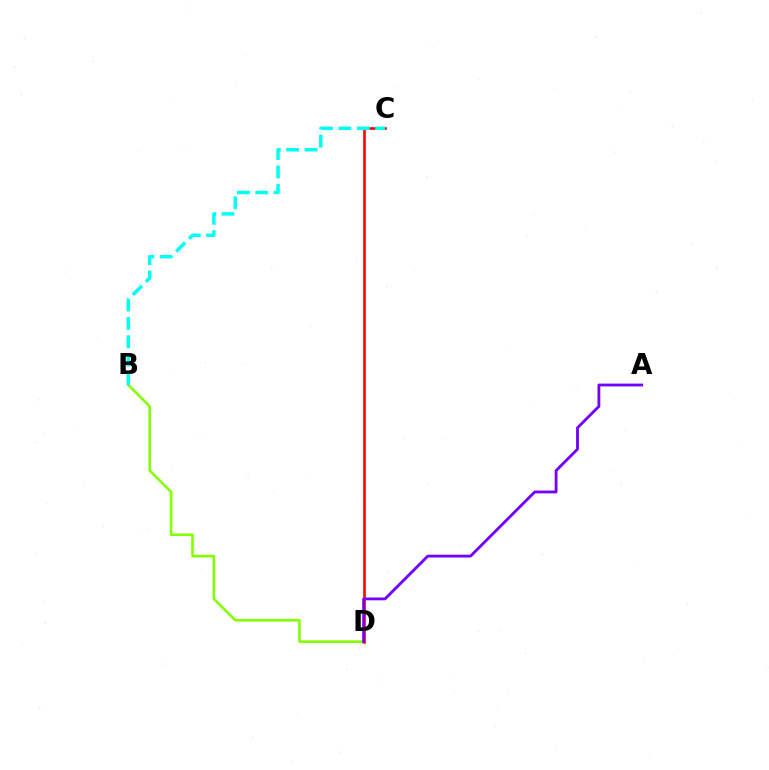{('C', 'D'): [{'color': '#ff0000', 'line_style': 'solid', 'thickness': 1.88}], ('B', 'D'): [{'color': '#84ff00', 'line_style': 'solid', 'thickness': 1.88}], ('B', 'C'): [{'color': '#00fff6', 'line_style': 'dashed', 'thickness': 2.5}], ('A', 'D'): [{'color': '#7200ff', 'line_style': 'solid', 'thickness': 2.03}]}